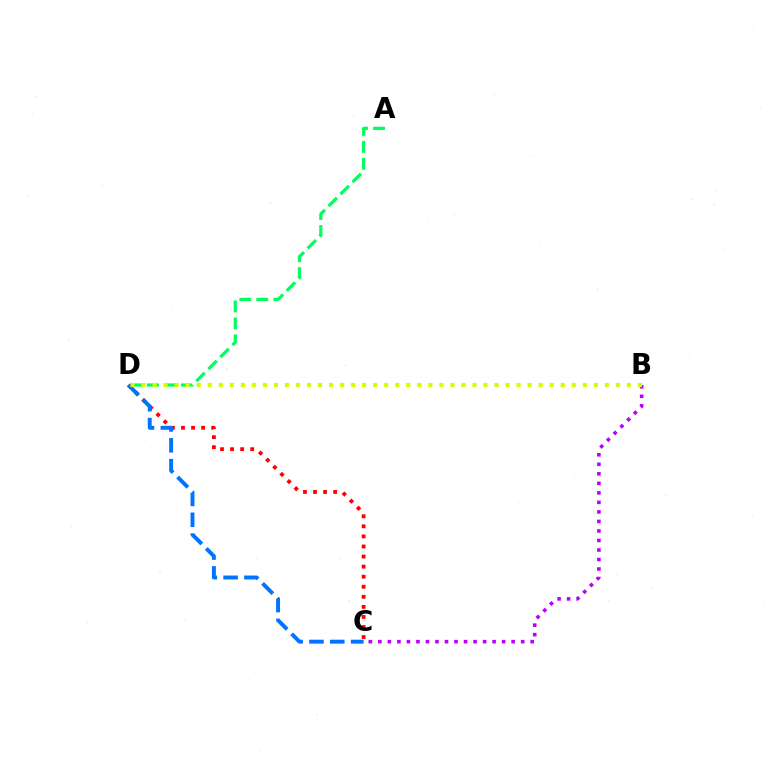{('A', 'D'): [{'color': '#00ff5c', 'line_style': 'dashed', 'thickness': 2.31}], ('C', 'D'): [{'color': '#ff0000', 'line_style': 'dotted', 'thickness': 2.74}, {'color': '#0074ff', 'line_style': 'dashed', 'thickness': 2.83}], ('B', 'C'): [{'color': '#b900ff', 'line_style': 'dotted', 'thickness': 2.59}], ('B', 'D'): [{'color': '#d1ff00', 'line_style': 'dotted', 'thickness': 3.0}]}